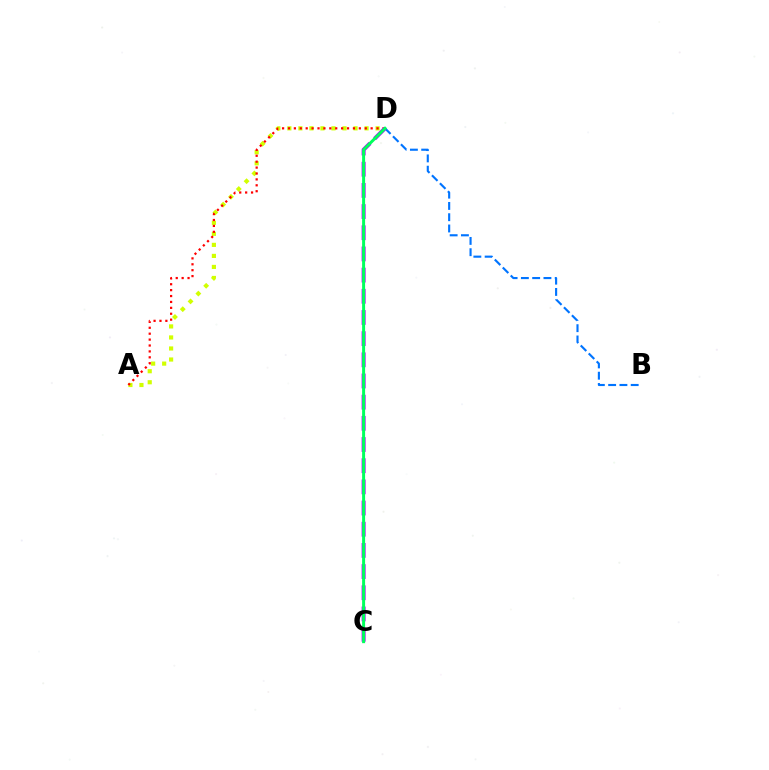{('A', 'D'): [{'color': '#d1ff00', 'line_style': 'dotted', 'thickness': 3.0}, {'color': '#ff0000', 'line_style': 'dotted', 'thickness': 1.6}], ('B', 'D'): [{'color': '#0074ff', 'line_style': 'dashed', 'thickness': 1.53}], ('C', 'D'): [{'color': '#b900ff', 'line_style': 'dashed', 'thickness': 2.88}, {'color': '#00ff5c', 'line_style': 'solid', 'thickness': 2.15}]}